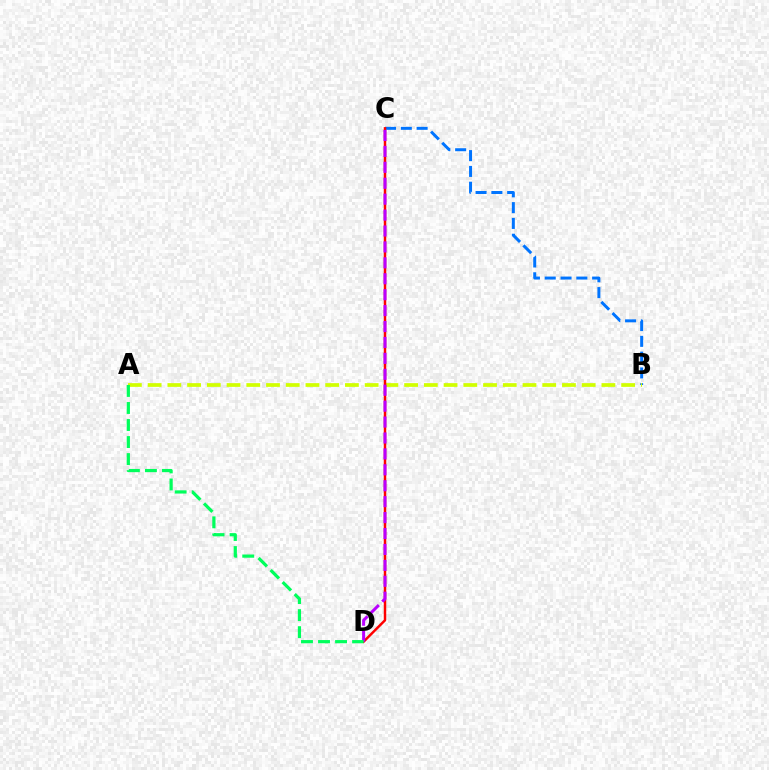{('B', 'C'): [{'color': '#0074ff', 'line_style': 'dashed', 'thickness': 2.15}], ('A', 'B'): [{'color': '#d1ff00', 'line_style': 'dashed', 'thickness': 2.68}], ('C', 'D'): [{'color': '#ff0000', 'line_style': 'solid', 'thickness': 1.78}, {'color': '#b900ff', 'line_style': 'dashed', 'thickness': 2.16}], ('A', 'D'): [{'color': '#00ff5c', 'line_style': 'dashed', 'thickness': 2.31}]}